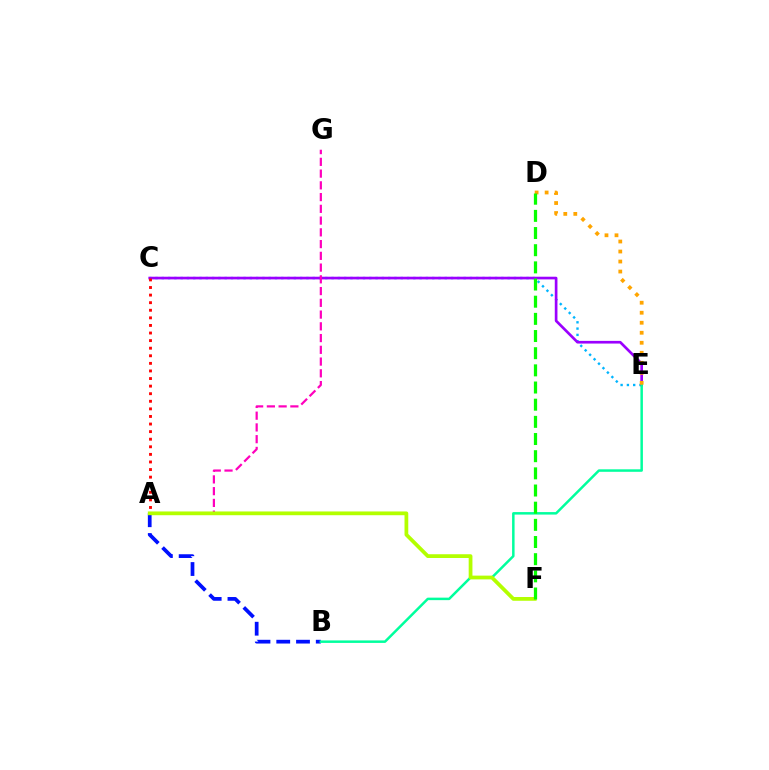{('A', 'B'): [{'color': '#0010ff', 'line_style': 'dashed', 'thickness': 2.68}], ('C', 'E'): [{'color': '#00b5ff', 'line_style': 'dotted', 'thickness': 1.71}, {'color': '#9b00ff', 'line_style': 'solid', 'thickness': 1.93}], ('A', 'C'): [{'color': '#ff0000', 'line_style': 'dotted', 'thickness': 2.06}], ('B', 'E'): [{'color': '#00ff9d', 'line_style': 'solid', 'thickness': 1.79}], ('A', 'G'): [{'color': '#ff00bd', 'line_style': 'dashed', 'thickness': 1.6}], ('D', 'E'): [{'color': '#ffa500', 'line_style': 'dotted', 'thickness': 2.72}], ('A', 'F'): [{'color': '#b3ff00', 'line_style': 'solid', 'thickness': 2.7}], ('D', 'F'): [{'color': '#08ff00', 'line_style': 'dashed', 'thickness': 2.33}]}